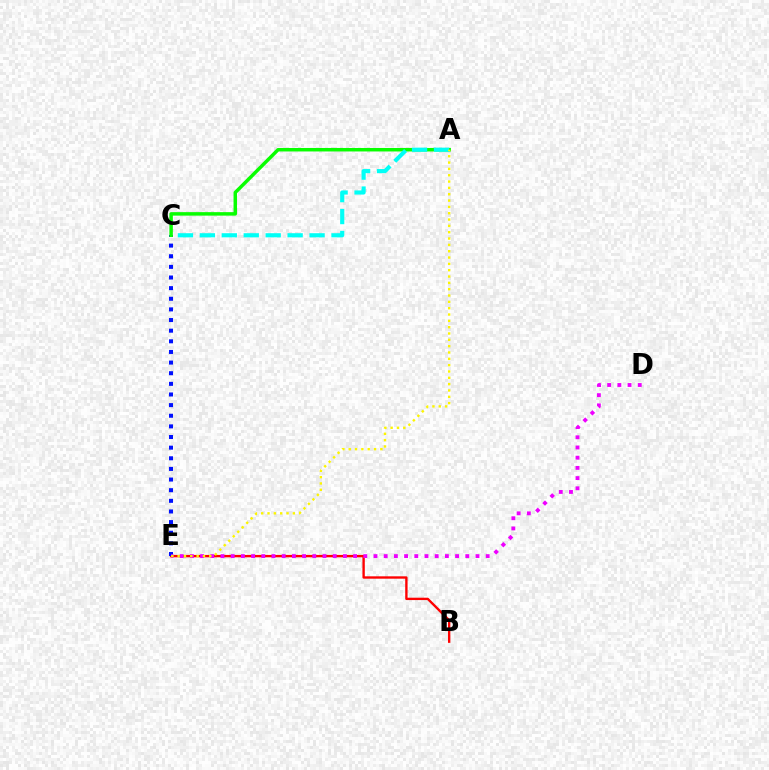{('B', 'E'): [{'color': '#ff0000', 'line_style': 'solid', 'thickness': 1.7}], ('C', 'E'): [{'color': '#0010ff', 'line_style': 'dotted', 'thickness': 2.89}], ('A', 'C'): [{'color': '#08ff00', 'line_style': 'solid', 'thickness': 2.5}, {'color': '#00fff6', 'line_style': 'dashed', 'thickness': 2.98}], ('D', 'E'): [{'color': '#ee00ff', 'line_style': 'dotted', 'thickness': 2.77}], ('A', 'E'): [{'color': '#fcf500', 'line_style': 'dotted', 'thickness': 1.72}]}